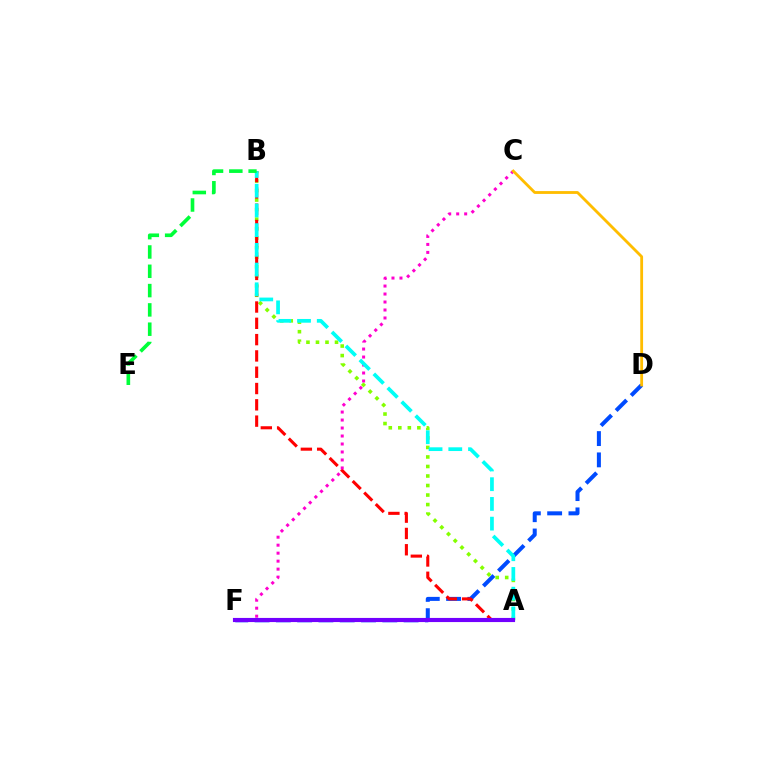{('A', 'B'): [{'color': '#84ff00', 'line_style': 'dotted', 'thickness': 2.59}, {'color': '#ff0000', 'line_style': 'dashed', 'thickness': 2.21}, {'color': '#00fff6', 'line_style': 'dashed', 'thickness': 2.68}], ('D', 'F'): [{'color': '#004bff', 'line_style': 'dashed', 'thickness': 2.89}], ('C', 'F'): [{'color': '#ff00cf', 'line_style': 'dotted', 'thickness': 2.17}], ('C', 'D'): [{'color': '#ffbd00', 'line_style': 'solid', 'thickness': 2.03}], ('A', 'F'): [{'color': '#7200ff', 'line_style': 'solid', 'thickness': 2.98}], ('B', 'E'): [{'color': '#00ff39', 'line_style': 'dashed', 'thickness': 2.62}]}